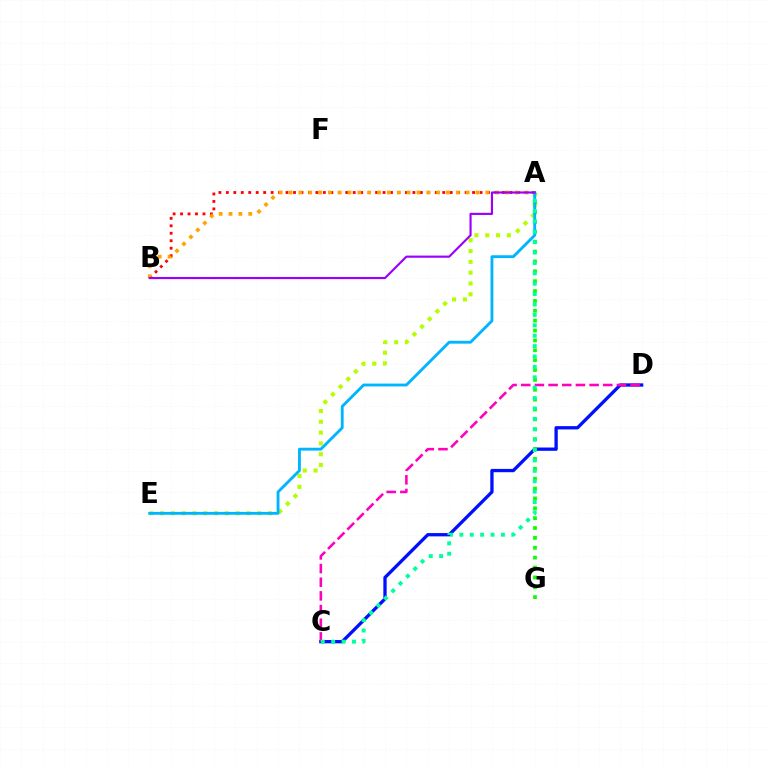{('A', 'E'): [{'color': '#b3ff00', 'line_style': 'dotted', 'thickness': 2.94}, {'color': '#00b5ff', 'line_style': 'solid', 'thickness': 2.06}], ('A', 'B'): [{'color': '#ff0000', 'line_style': 'dotted', 'thickness': 2.03}, {'color': '#ffa500', 'line_style': 'dotted', 'thickness': 2.67}, {'color': '#9b00ff', 'line_style': 'solid', 'thickness': 1.55}], ('C', 'D'): [{'color': '#0010ff', 'line_style': 'solid', 'thickness': 2.38}, {'color': '#ff00bd', 'line_style': 'dashed', 'thickness': 1.86}], ('A', 'G'): [{'color': '#08ff00', 'line_style': 'dotted', 'thickness': 2.68}], ('A', 'C'): [{'color': '#00ff9d', 'line_style': 'dotted', 'thickness': 2.82}]}